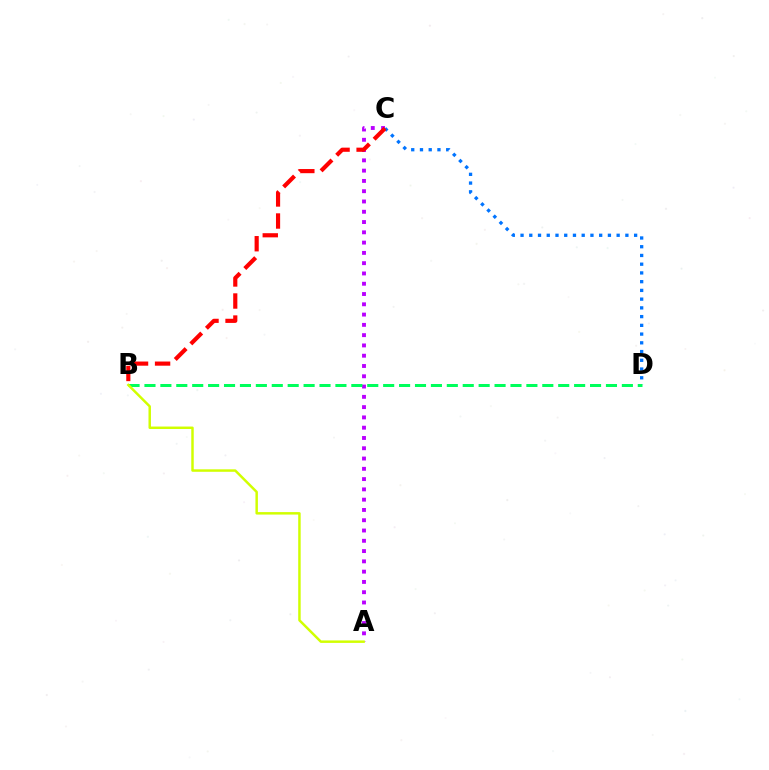{('C', 'D'): [{'color': '#0074ff', 'line_style': 'dotted', 'thickness': 2.37}], ('A', 'C'): [{'color': '#b900ff', 'line_style': 'dotted', 'thickness': 2.79}], ('B', 'C'): [{'color': '#ff0000', 'line_style': 'dashed', 'thickness': 3.0}], ('B', 'D'): [{'color': '#00ff5c', 'line_style': 'dashed', 'thickness': 2.16}], ('A', 'B'): [{'color': '#d1ff00', 'line_style': 'solid', 'thickness': 1.78}]}